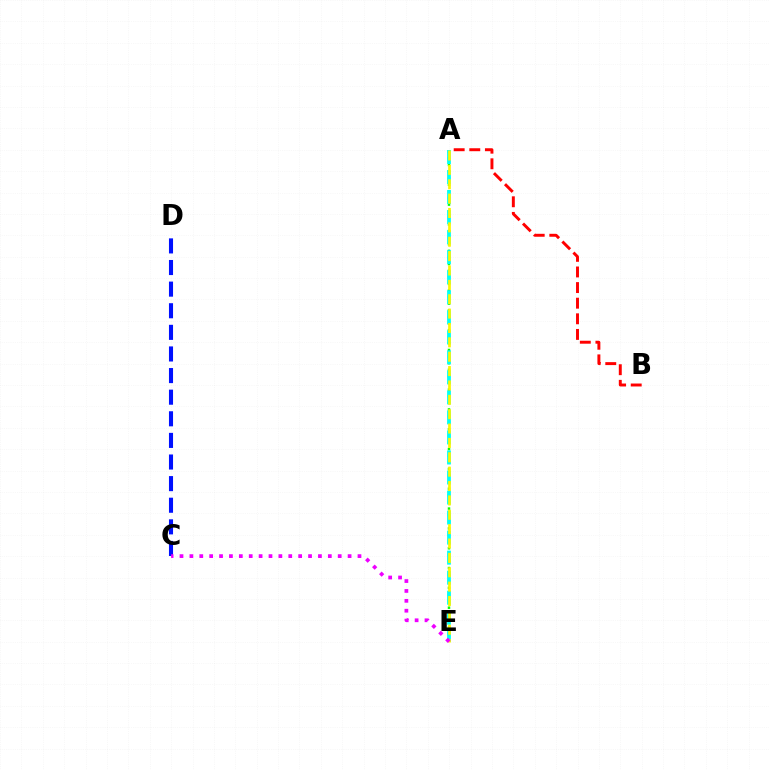{('A', 'E'): [{'color': '#08ff00', 'line_style': 'dotted', 'thickness': 1.8}, {'color': '#00fff6', 'line_style': 'dashed', 'thickness': 2.72}, {'color': '#fcf500', 'line_style': 'dashed', 'thickness': 1.95}], ('C', 'D'): [{'color': '#0010ff', 'line_style': 'dashed', 'thickness': 2.94}], ('C', 'E'): [{'color': '#ee00ff', 'line_style': 'dotted', 'thickness': 2.69}], ('A', 'B'): [{'color': '#ff0000', 'line_style': 'dashed', 'thickness': 2.12}]}